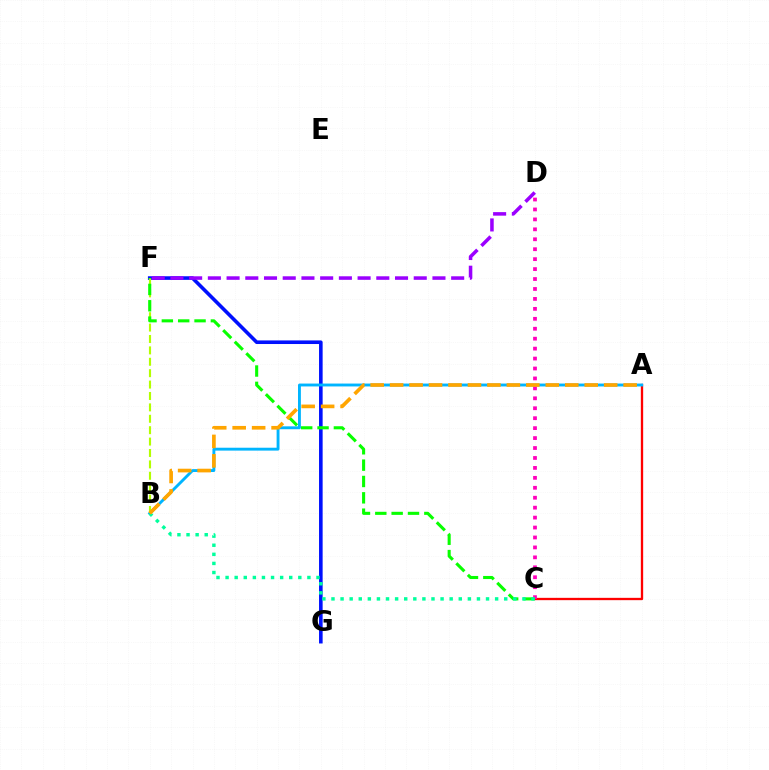{('F', 'G'): [{'color': '#0010ff', 'line_style': 'solid', 'thickness': 2.59}], ('A', 'C'): [{'color': '#ff0000', 'line_style': 'solid', 'thickness': 1.67}], ('A', 'B'): [{'color': '#00b5ff', 'line_style': 'solid', 'thickness': 2.08}, {'color': '#ffa500', 'line_style': 'dashed', 'thickness': 2.64}], ('B', 'F'): [{'color': '#b3ff00', 'line_style': 'dashed', 'thickness': 1.55}], ('C', 'D'): [{'color': '#ff00bd', 'line_style': 'dotted', 'thickness': 2.7}], ('C', 'F'): [{'color': '#08ff00', 'line_style': 'dashed', 'thickness': 2.22}], ('D', 'F'): [{'color': '#9b00ff', 'line_style': 'dashed', 'thickness': 2.54}], ('B', 'C'): [{'color': '#00ff9d', 'line_style': 'dotted', 'thickness': 2.47}]}